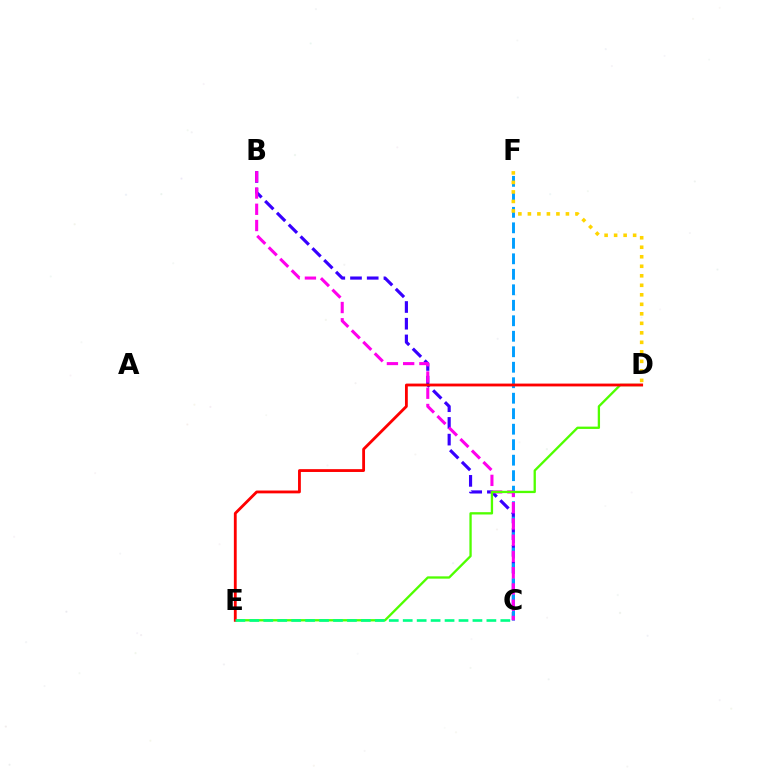{('B', 'C'): [{'color': '#3700ff', 'line_style': 'dashed', 'thickness': 2.27}, {'color': '#ff00ed', 'line_style': 'dashed', 'thickness': 2.21}], ('C', 'F'): [{'color': '#009eff', 'line_style': 'dashed', 'thickness': 2.1}], ('D', 'F'): [{'color': '#ffd500', 'line_style': 'dotted', 'thickness': 2.58}], ('D', 'E'): [{'color': '#4fff00', 'line_style': 'solid', 'thickness': 1.66}, {'color': '#ff0000', 'line_style': 'solid', 'thickness': 2.03}], ('C', 'E'): [{'color': '#00ff86', 'line_style': 'dashed', 'thickness': 1.89}]}